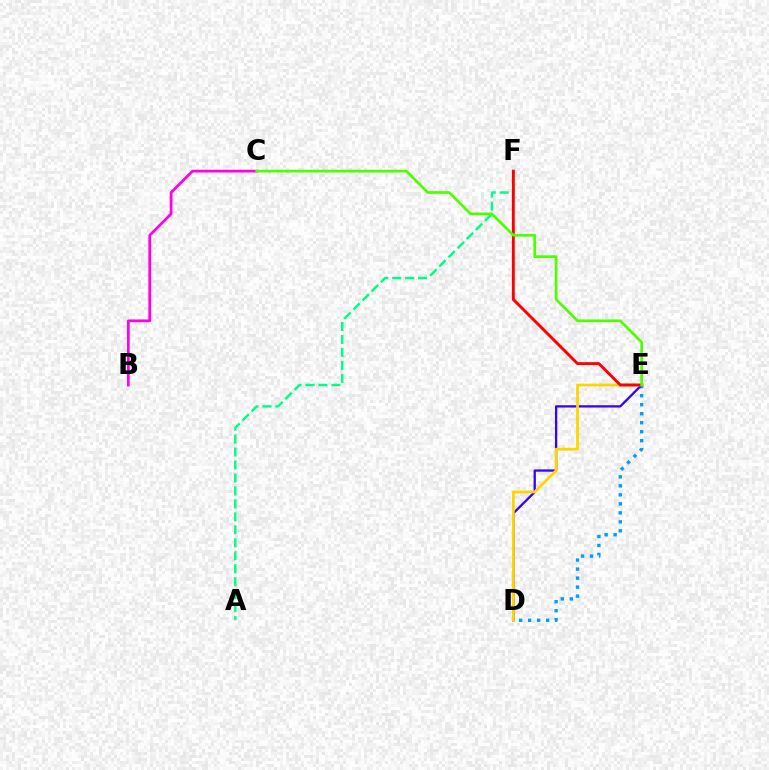{('A', 'F'): [{'color': '#00ff86', 'line_style': 'dashed', 'thickness': 1.76}], ('D', 'E'): [{'color': '#009eff', 'line_style': 'dotted', 'thickness': 2.45}, {'color': '#3700ff', 'line_style': 'solid', 'thickness': 1.66}, {'color': '#ffd500', 'line_style': 'solid', 'thickness': 2.0}], ('B', 'C'): [{'color': '#ff00ed', 'line_style': 'solid', 'thickness': 1.97}], ('E', 'F'): [{'color': '#ff0000', 'line_style': 'solid', 'thickness': 2.09}], ('C', 'E'): [{'color': '#4fff00', 'line_style': 'solid', 'thickness': 1.96}]}